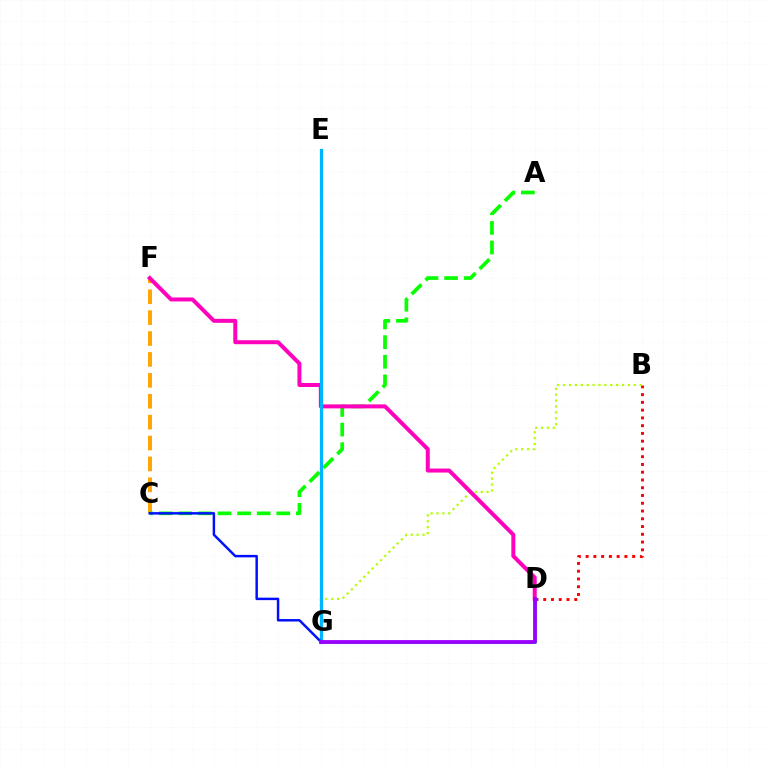{('C', 'F'): [{'color': '#ffa500', 'line_style': 'dashed', 'thickness': 2.84}], ('A', 'C'): [{'color': '#08ff00', 'line_style': 'dashed', 'thickness': 2.66}], ('B', 'D'): [{'color': '#ff0000', 'line_style': 'dotted', 'thickness': 2.11}], ('D', 'G'): [{'color': '#00ff9d', 'line_style': 'solid', 'thickness': 2.16}, {'color': '#9b00ff', 'line_style': 'solid', 'thickness': 2.75}], ('B', 'G'): [{'color': '#b3ff00', 'line_style': 'dotted', 'thickness': 1.6}], ('D', 'F'): [{'color': '#ff00bd', 'line_style': 'solid', 'thickness': 2.87}], ('E', 'G'): [{'color': '#00b5ff', 'line_style': 'solid', 'thickness': 2.33}], ('C', 'G'): [{'color': '#0010ff', 'line_style': 'solid', 'thickness': 1.77}]}